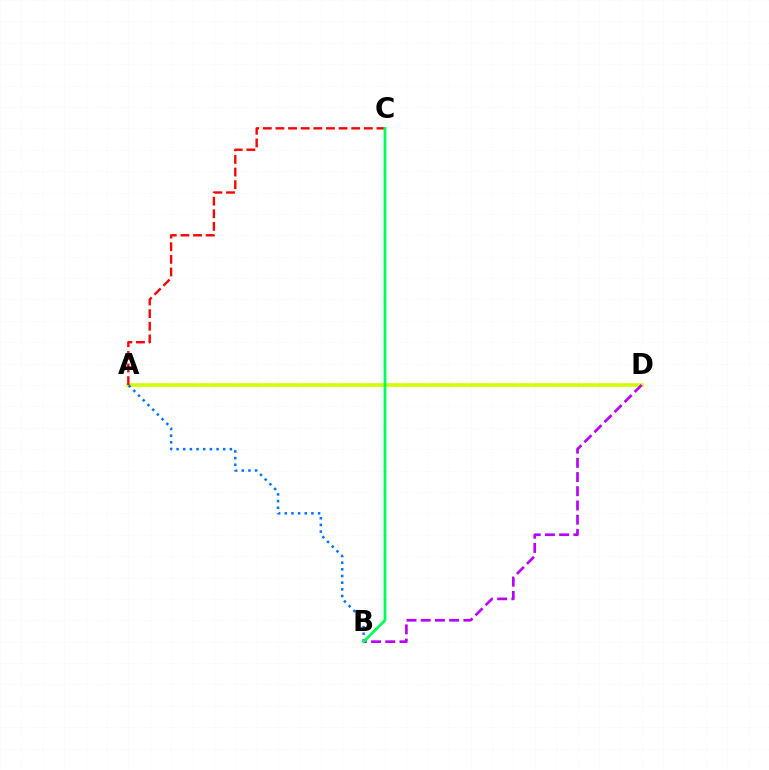{('A', 'D'): [{'color': '#d1ff00', 'line_style': 'solid', 'thickness': 2.6}], ('B', 'D'): [{'color': '#b900ff', 'line_style': 'dashed', 'thickness': 1.93}], ('A', 'B'): [{'color': '#0074ff', 'line_style': 'dotted', 'thickness': 1.81}], ('A', 'C'): [{'color': '#ff0000', 'line_style': 'dashed', 'thickness': 1.71}], ('B', 'C'): [{'color': '#00ff5c', 'line_style': 'solid', 'thickness': 2.02}]}